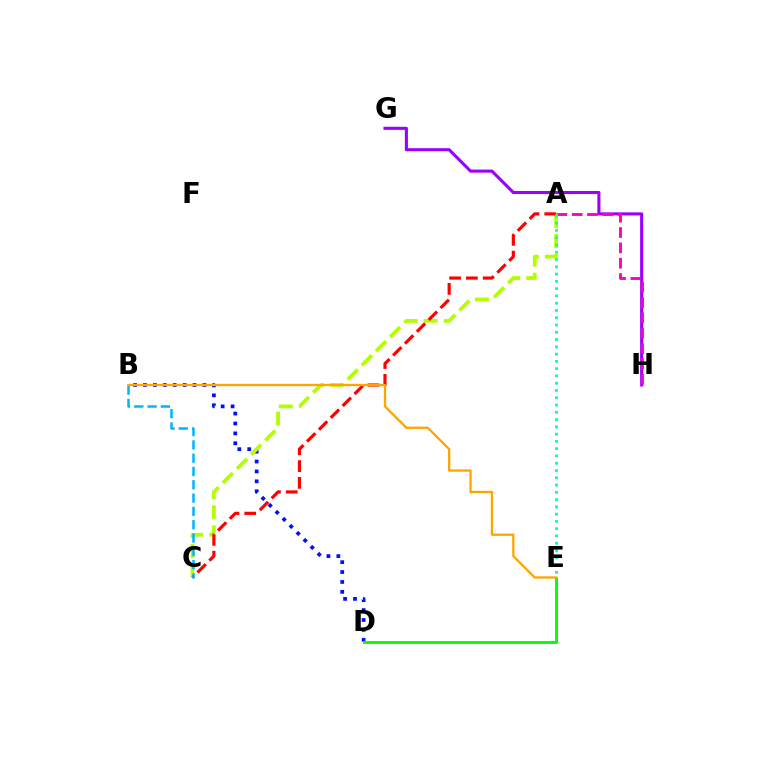{('G', 'H'): [{'color': '#9b00ff', 'line_style': 'solid', 'thickness': 2.22}], ('B', 'D'): [{'color': '#0010ff', 'line_style': 'dotted', 'thickness': 2.69}], ('A', 'H'): [{'color': '#ff00bd', 'line_style': 'dashed', 'thickness': 2.08}], ('A', 'C'): [{'color': '#b3ff00', 'line_style': 'dashed', 'thickness': 2.72}, {'color': '#ff0000', 'line_style': 'dashed', 'thickness': 2.28}], ('B', 'C'): [{'color': '#00b5ff', 'line_style': 'dashed', 'thickness': 1.81}], ('D', 'E'): [{'color': '#08ff00', 'line_style': 'solid', 'thickness': 2.12}], ('B', 'E'): [{'color': '#ffa500', 'line_style': 'solid', 'thickness': 1.66}], ('A', 'E'): [{'color': '#00ff9d', 'line_style': 'dotted', 'thickness': 1.98}]}